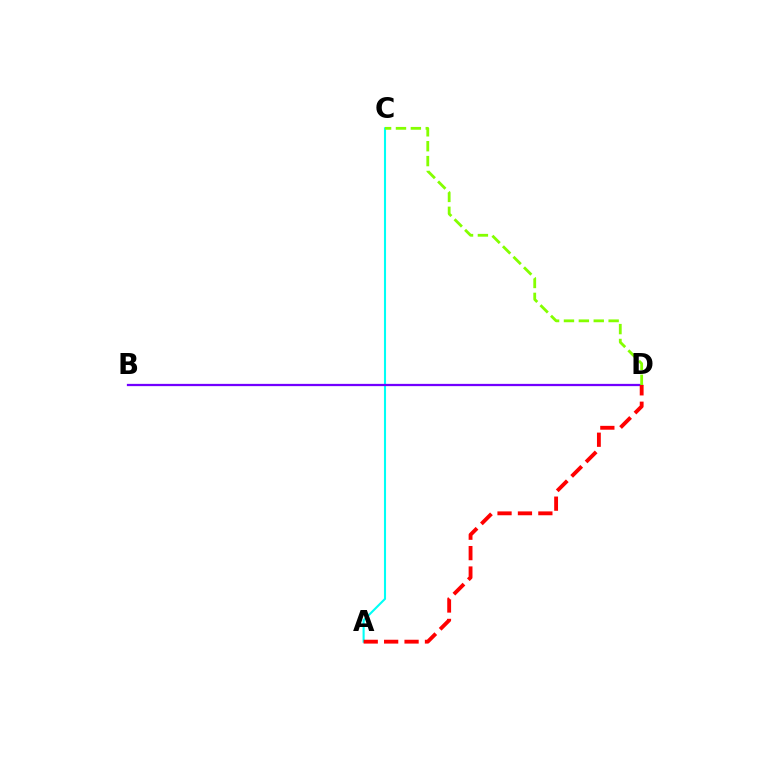{('A', 'C'): [{'color': '#00fff6', 'line_style': 'solid', 'thickness': 1.51}], ('B', 'D'): [{'color': '#7200ff', 'line_style': 'solid', 'thickness': 1.63}], ('C', 'D'): [{'color': '#84ff00', 'line_style': 'dashed', 'thickness': 2.02}], ('A', 'D'): [{'color': '#ff0000', 'line_style': 'dashed', 'thickness': 2.77}]}